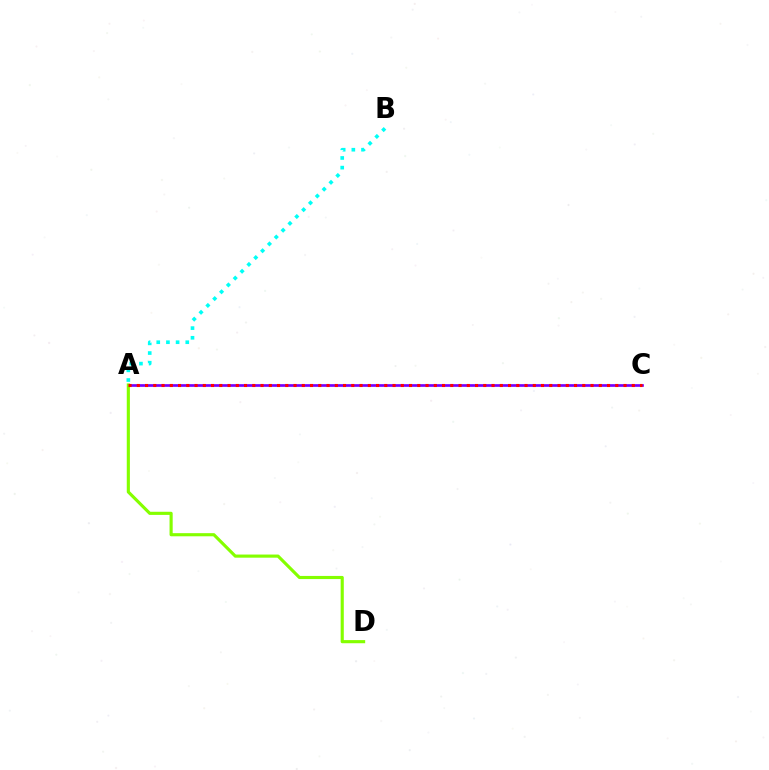{('A', 'C'): [{'color': '#7200ff', 'line_style': 'solid', 'thickness': 1.93}, {'color': '#ff0000', 'line_style': 'dotted', 'thickness': 2.24}], ('A', 'B'): [{'color': '#00fff6', 'line_style': 'dotted', 'thickness': 2.63}], ('A', 'D'): [{'color': '#84ff00', 'line_style': 'solid', 'thickness': 2.26}]}